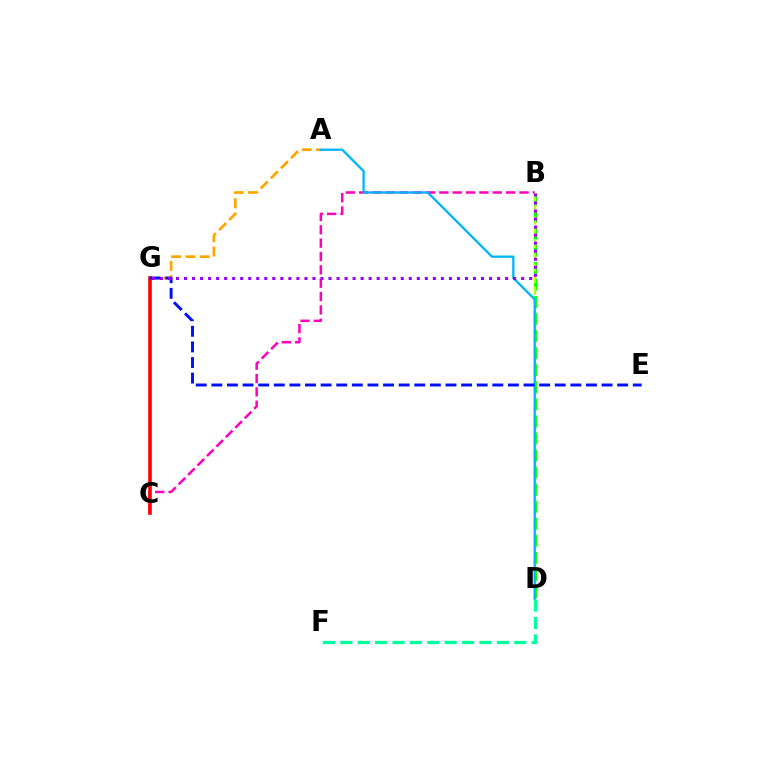{('B', 'C'): [{'color': '#ff00bd', 'line_style': 'dashed', 'thickness': 1.81}], ('B', 'D'): [{'color': '#08ff00', 'line_style': 'dashed', 'thickness': 2.32}, {'color': '#b3ff00', 'line_style': 'dashed', 'thickness': 1.59}], ('A', 'G'): [{'color': '#ffa500', 'line_style': 'dashed', 'thickness': 1.94}], ('C', 'G'): [{'color': '#ff0000', 'line_style': 'solid', 'thickness': 2.6}], ('A', 'D'): [{'color': '#00b5ff', 'line_style': 'solid', 'thickness': 1.67}], ('D', 'F'): [{'color': '#00ff9d', 'line_style': 'dashed', 'thickness': 2.36}], ('E', 'G'): [{'color': '#0010ff', 'line_style': 'dashed', 'thickness': 2.12}], ('B', 'G'): [{'color': '#9b00ff', 'line_style': 'dotted', 'thickness': 2.18}]}